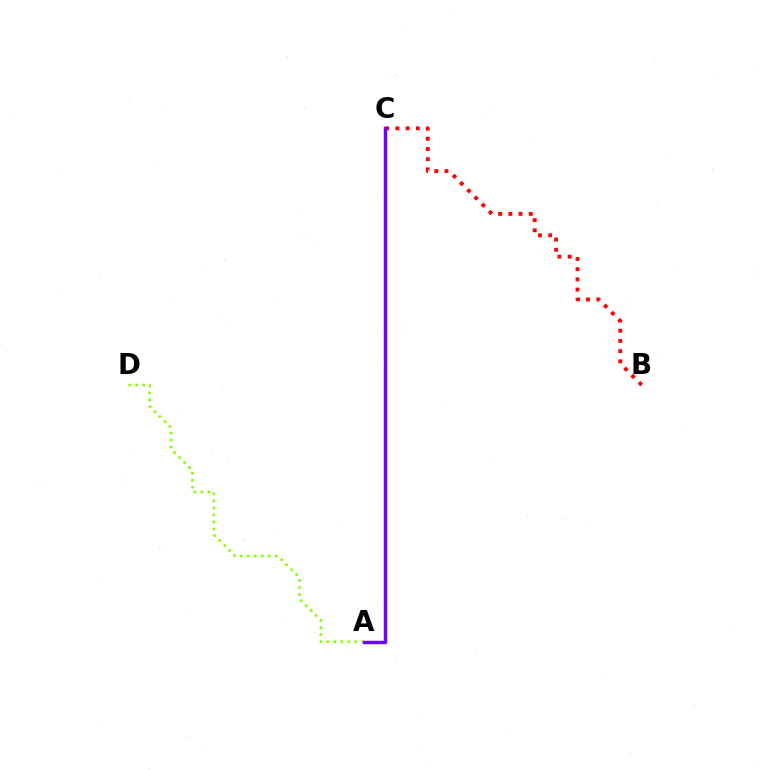{('A', 'D'): [{'color': '#84ff00', 'line_style': 'dotted', 'thickness': 1.9}], ('B', 'C'): [{'color': '#ff0000', 'line_style': 'dotted', 'thickness': 2.77}], ('A', 'C'): [{'color': '#00fff6', 'line_style': 'dashed', 'thickness': 2.28}, {'color': '#7200ff', 'line_style': 'solid', 'thickness': 2.47}]}